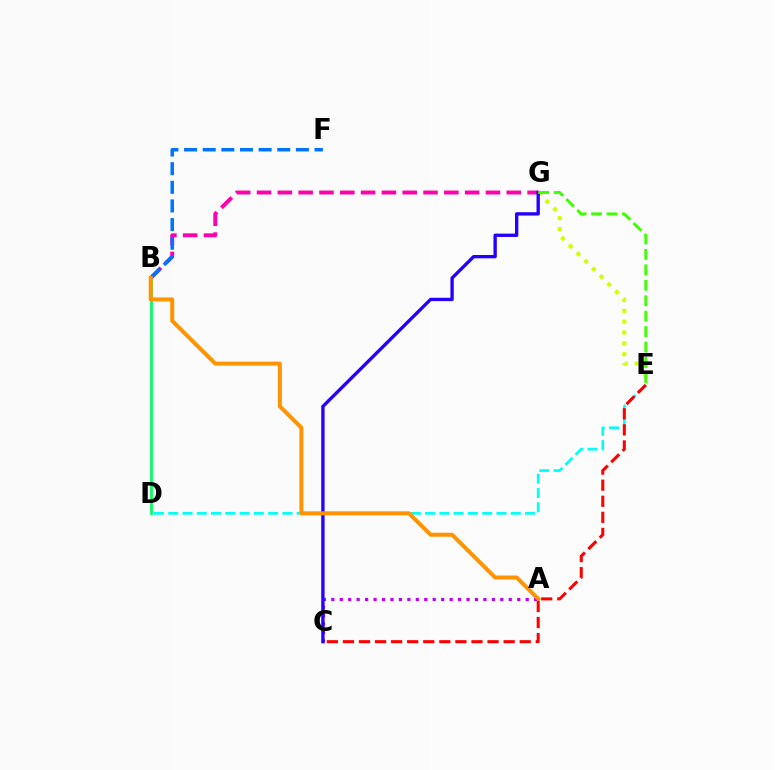{('B', 'D'): [{'color': '#00ff5c', 'line_style': 'solid', 'thickness': 1.96}], ('E', 'G'): [{'color': '#d1ff00', 'line_style': 'dotted', 'thickness': 2.95}, {'color': '#3dff00', 'line_style': 'dashed', 'thickness': 2.1}], ('A', 'C'): [{'color': '#b900ff', 'line_style': 'dotted', 'thickness': 2.3}], ('B', 'G'): [{'color': '#ff00ac', 'line_style': 'dashed', 'thickness': 2.83}], ('D', 'E'): [{'color': '#00fff6', 'line_style': 'dashed', 'thickness': 1.94}], ('C', 'G'): [{'color': '#2500ff', 'line_style': 'solid', 'thickness': 2.4}], ('B', 'F'): [{'color': '#0074ff', 'line_style': 'dashed', 'thickness': 2.53}], ('A', 'B'): [{'color': '#ff9400', 'line_style': 'solid', 'thickness': 2.88}], ('C', 'E'): [{'color': '#ff0000', 'line_style': 'dashed', 'thickness': 2.18}]}